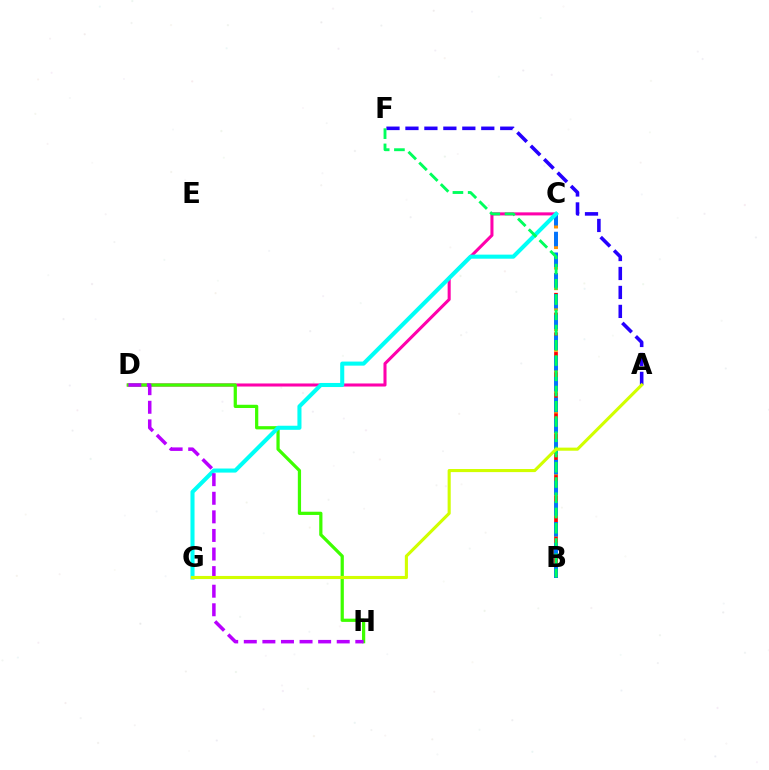{('B', 'C'): [{'color': '#ff0000', 'line_style': 'dashed', 'thickness': 2.68}, {'color': '#ff9400', 'line_style': 'dashed', 'thickness': 2.79}, {'color': '#0074ff', 'line_style': 'dashed', 'thickness': 2.82}], ('A', 'F'): [{'color': '#2500ff', 'line_style': 'dashed', 'thickness': 2.58}], ('C', 'D'): [{'color': '#ff00ac', 'line_style': 'solid', 'thickness': 2.2}], ('D', 'H'): [{'color': '#3dff00', 'line_style': 'solid', 'thickness': 2.33}, {'color': '#b900ff', 'line_style': 'dashed', 'thickness': 2.52}], ('C', 'G'): [{'color': '#00fff6', 'line_style': 'solid', 'thickness': 2.93}], ('B', 'F'): [{'color': '#00ff5c', 'line_style': 'dashed', 'thickness': 2.07}], ('A', 'G'): [{'color': '#d1ff00', 'line_style': 'solid', 'thickness': 2.23}]}